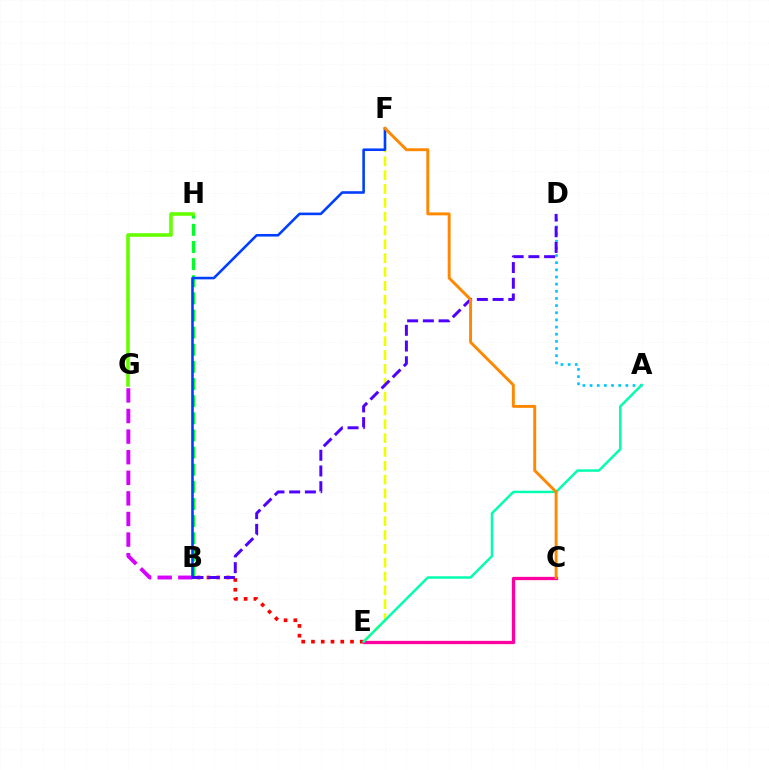{('B', 'H'): [{'color': '#00ff27', 'line_style': 'dashed', 'thickness': 2.33}], ('E', 'F'): [{'color': '#eeff00', 'line_style': 'dashed', 'thickness': 1.88}], ('C', 'E'): [{'color': '#ff00a0', 'line_style': 'solid', 'thickness': 2.36}], ('B', 'G'): [{'color': '#d600ff', 'line_style': 'dashed', 'thickness': 2.8}], ('B', 'F'): [{'color': '#003fff', 'line_style': 'solid', 'thickness': 1.86}], ('B', 'E'): [{'color': '#ff0000', 'line_style': 'dotted', 'thickness': 2.65}], ('G', 'H'): [{'color': '#66ff00', 'line_style': 'solid', 'thickness': 2.59}], ('A', 'D'): [{'color': '#00c7ff', 'line_style': 'dotted', 'thickness': 1.94}], ('B', 'D'): [{'color': '#4f00ff', 'line_style': 'dashed', 'thickness': 2.14}], ('A', 'E'): [{'color': '#00ffaf', 'line_style': 'solid', 'thickness': 1.78}], ('C', 'F'): [{'color': '#ff8800', 'line_style': 'solid', 'thickness': 2.1}]}